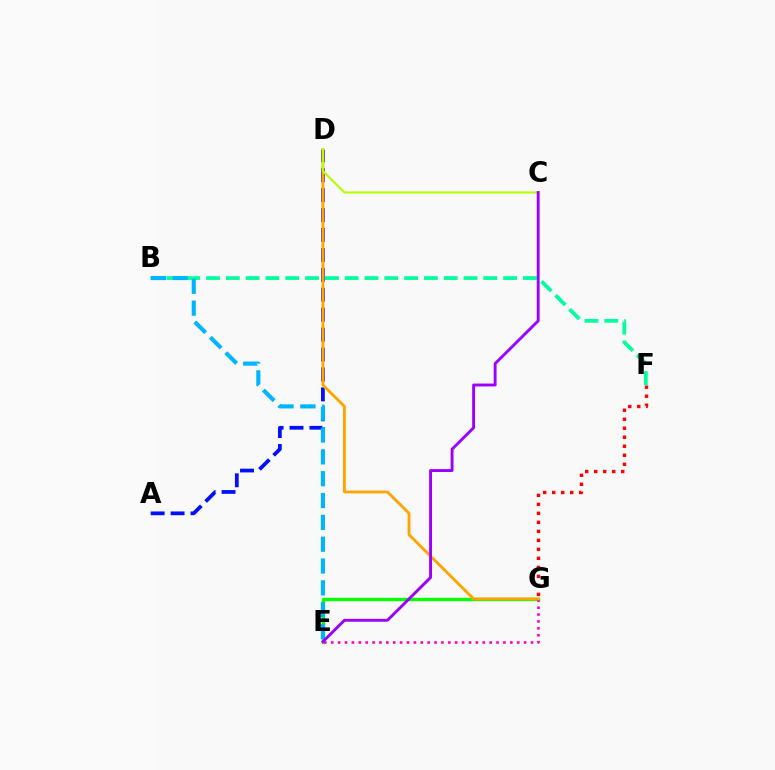{('E', 'G'): [{'color': '#08ff00', 'line_style': 'solid', 'thickness': 2.42}, {'color': '#ff00bd', 'line_style': 'dotted', 'thickness': 1.87}], ('A', 'D'): [{'color': '#0010ff', 'line_style': 'dashed', 'thickness': 2.71}], ('D', 'G'): [{'color': '#ffa500', 'line_style': 'solid', 'thickness': 2.06}], ('C', 'D'): [{'color': '#b3ff00', 'line_style': 'solid', 'thickness': 1.52}], ('B', 'F'): [{'color': '#00ff9d', 'line_style': 'dashed', 'thickness': 2.69}], ('B', 'E'): [{'color': '#00b5ff', 'line_style': 'dashed', 'thickness': 2.97}], ('C', 'E'): [{'color': '#9b00ff', 'line_style': 'solid', 'thickness': 2.08}], ('F', 'G'): [{'color': '#ff0000', 'line_style': 'dotted', 'thickness': 2.45}]}